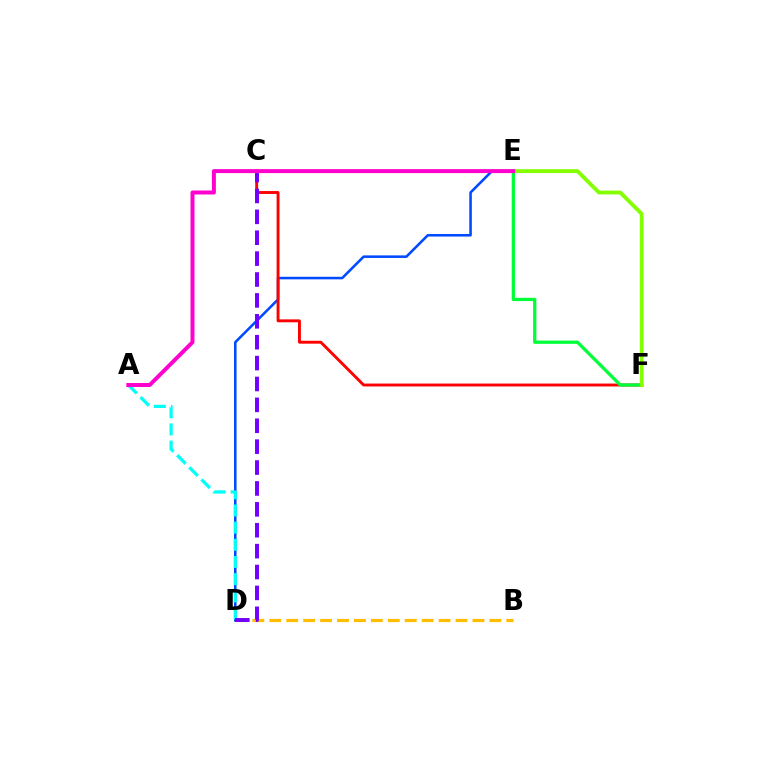{('D', 'E'): [{'color': '#004bff', 'line_style': 'solid', 'thickness': 1.84}], ('A', 'D'): [{'color': '#00fff6', 'line_style': 'dashed', 'thickness': 2.33}], ('B', 'D'): [{'color': '#ffbd00', 'line_style': 'dashed', 'thickness': 2.3}], ('C', 'F'): [{'color': '#ff0000', 'line_style': 'solid', 'thickness': 2.09}], ('E', 'F'): [{'color': '#00ff39', 'line_style': 'solid', 'thickness': 2.35}, {'color': '#84ff00', 'line_style': 'solid', 'thickness': 2.75}], ('C', 'D'): [{'color': '#7200ff', 'line_style': 'dashed', 'thickness': 2.84}], ('A', 'E'): [{'color': '#ff00cf', 'line_style': 'solid', 'thickness': 2.86}]}